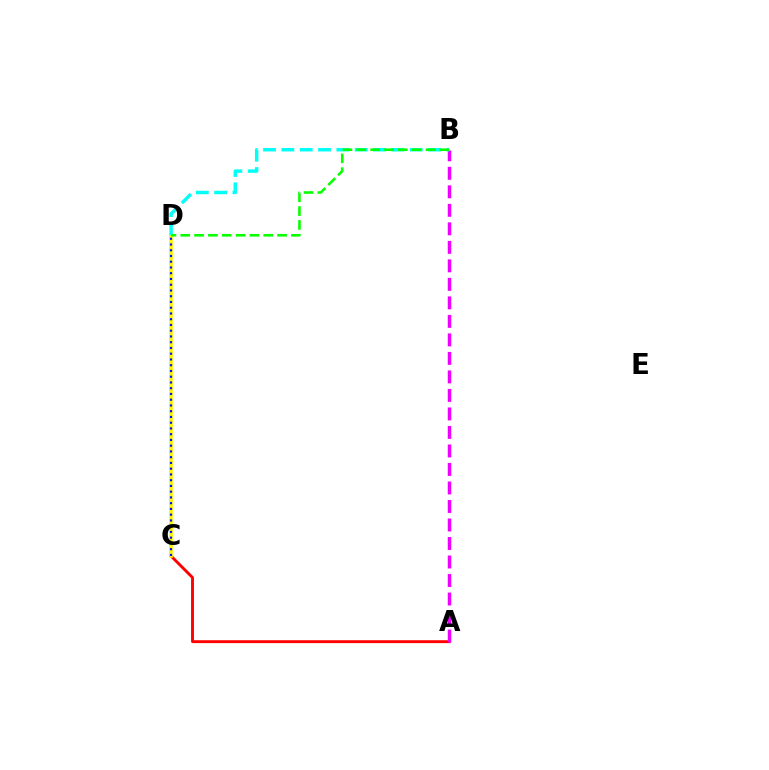{('A', 'C'): [{'color': '#ff0000', 'line_style': 'solid', 'thickness': 2.07}], ('A', 'B'): [{'color': '#ee00ff', 'line_style': 'dashed', 'thickness': 2.51}], ('C', 'D'): [{'color': '#fcf500', 'line_style': 'solid', 'thickness': 2.61}, {'color': '#0010ff', 'line_style': 'dotted', 'thickness': 1.56}], ('B', 'D'): [{'color': '#00fff6', 'line_style': 'dashed', 'thickness': 2.49}, {'color': '#08ff00', 'line_style': 'dashed', 'thickness': 1.88}]}